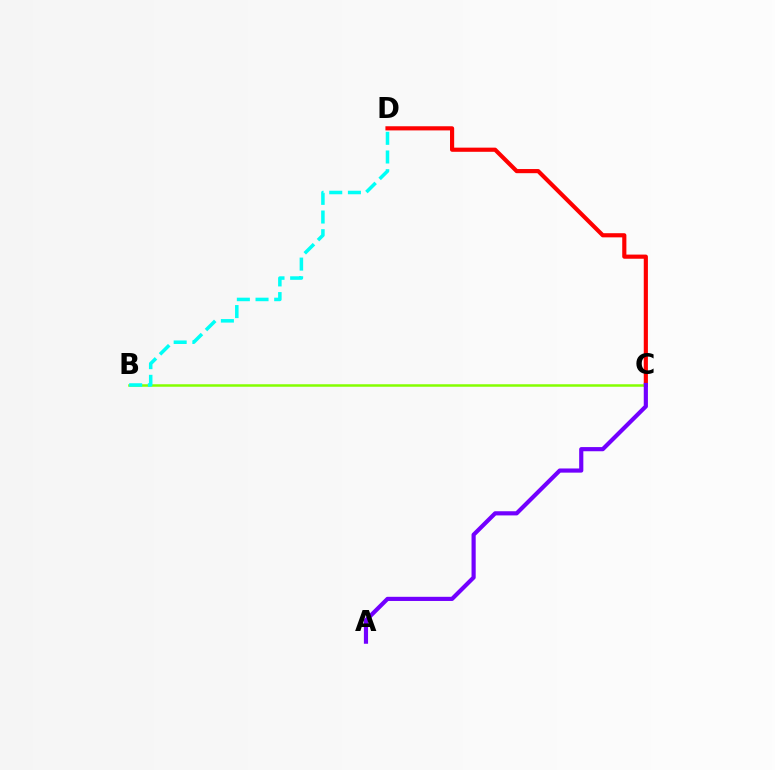{('C', 'D'): [{'color': '#ff0000', 'line_style': 'solid', 'thickness': 2.99}], ('B', 'C'): [{'color': '#84ff00', 'line_style': 'solid', 'thickness': 1.8}], ('B', 'D'): [{'color': '#00fff6', 'line_style': 'dashed', 'thickness': 2.54}], ('A', 'C'): [{'color': '#7200ff', 'line_style': 'solid', 'thickness': 3.0}]}